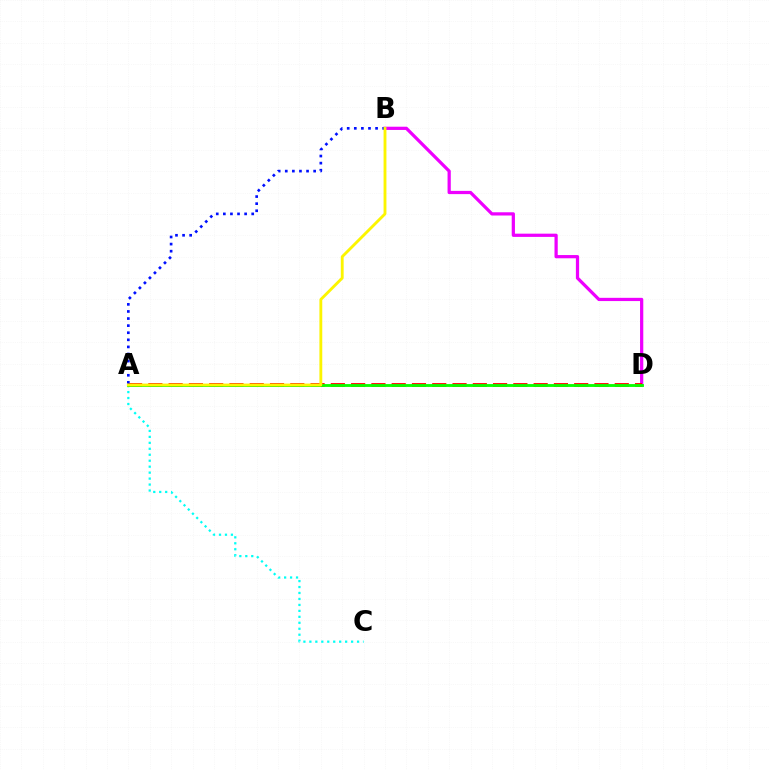{('A', 'C'): [{'color': '#00fff6', 'line_style': 'dotted', 'thickness': 1.62}], ('B', 'D'): [{'color': '#ee00ff', 'line_style': 'solid', 'thickness': 2.33}], ('A', 'D'): [{'color': '#ff0000', 'line_style': 'dashed', 'thickness': 2.75}, {'color': '#08ff00', 'line_style': 'solid', 'thickness': 2.05}], ('A', 'B'): [{'color': '#0010ff', 'line_style': 'dotted', 'thickness': 1.93}, {'color': '#fcf500', 'line_style': 'solid', 'thickness': 2.05}]}